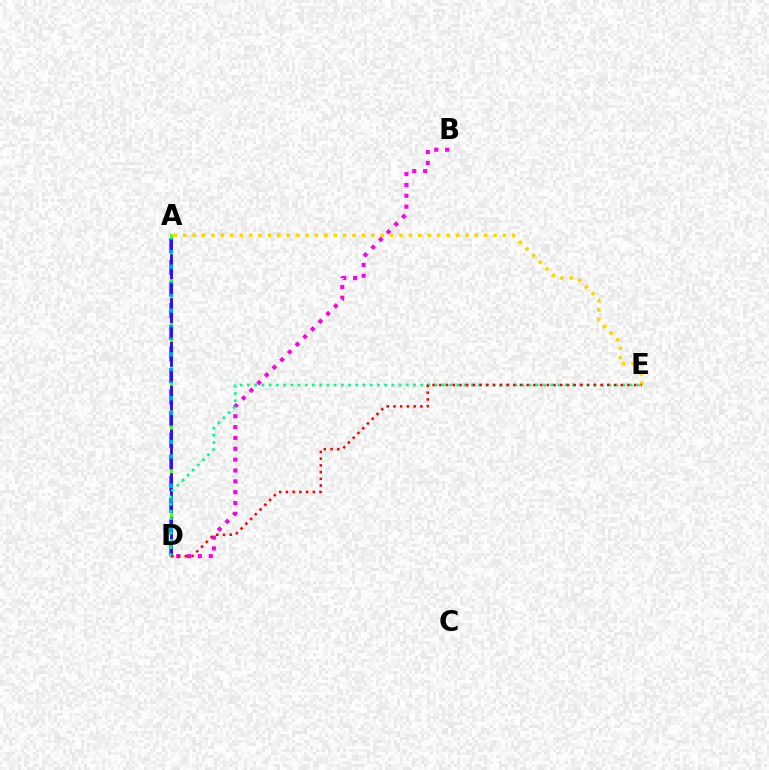{('B', 'D'): [{'color': '#ff00ed', 'line_style': 'dotted', 'thickness': 2.95}], ('A', 'E'): [{'color': '#ffd500', 'line_style': 'dotted', 'thickness': 2.55}], ('A', 'D'): [{'color': '#4fff00', 'line_style': 'solid', 'thickness': 2.07}, {'color': '#009eff', 'line_style': 'dashed', 'thickness': 2.94}, {'color': '#3700ff', 'line_style': 'dashed', 'thickness': 1.98}], ('D', 'E'): [{'color': '#00ff86', 'line_style': 'dotted', 'thickness': 1.96}, {'color': '#ff0000', 'line_style': 'dotted', 'thickness': 1.83}]}